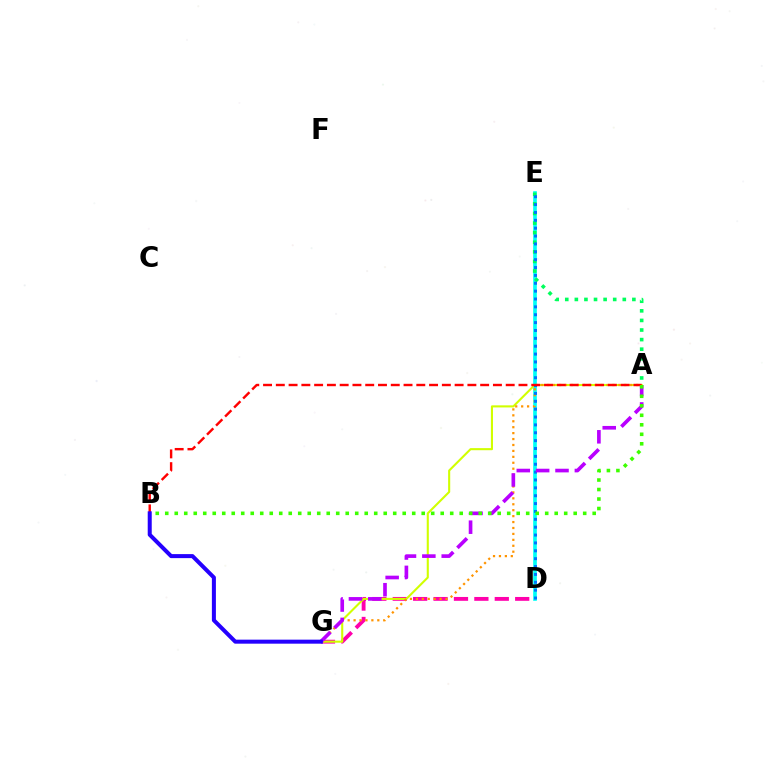{('D', 'G'): [{'color': '#ff00ac', 'line_style': 'dashed', 'thickness': 2.77}], ('D', 'E'): [{'color': '#00fff6', 'line_style': 'solid', 'thickness': 2.63}, {'color': '#0074ff', 'line_style': 'dotted', 'thickness': 2.14}], ('A', 'E'): [{'color': '#00ff5c', 'line_style': 'dotted', 'thickness': 2.61}], ('A', 'G'): [{'color': '#d1ff00', 'line_style': 'solid', 'thickness': 1.51}, {'color': '#ff9400', 'line_style': 'dotted', 'thickness': 1.61}, {'color': '#b900ff', 'line_style': 'dashed', 'thickness': 2.63}], ('A', 'B'): [{'color': '#ff0000', 'line_style': 'dashed', 'thickness': 1.74}, {'color': '#3dff00', 'line_style': 'dotted', 'thickness': 2.58}], ('B', 'G'): [{'color': '#2500ff', 'line_style': 'solid', 'thickness': 2.89}]}